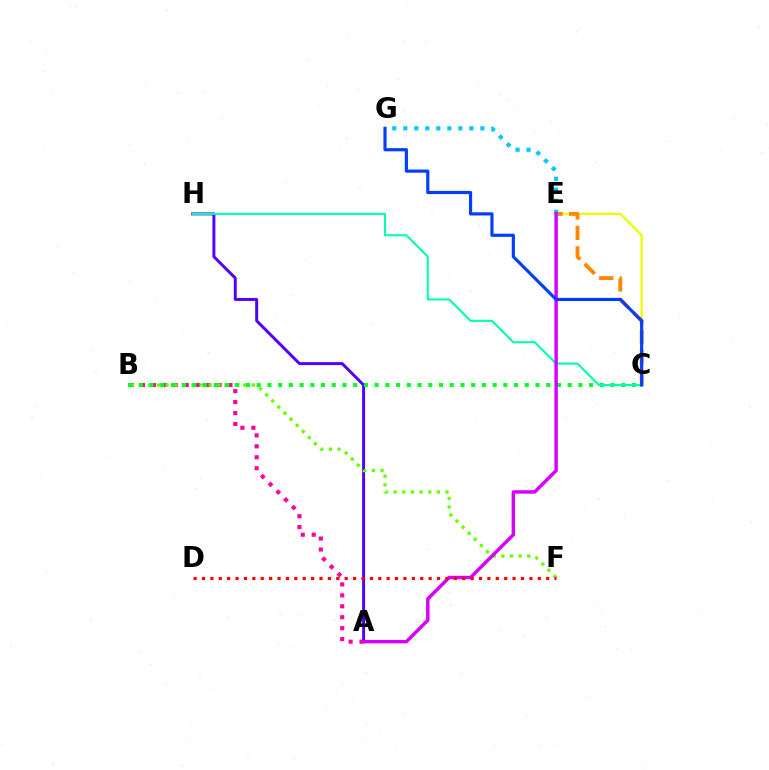{('C', 'E'): [{'color': '#eeff00', 'line_style': 'solid', 'thickness': 1.63}, {'color': '#ff8800', 'line_style': 'dashed', 'thickness': 2.78}], ('A', 'B'): [{'color': '#ff00a0', 'line_style': 'dotted', 'thickness': 2.97}], ('A', 'H'): [{'color': '#4f00ff', 'line_style': 'solid', 'thickness': 2.13}], ('B', 'F'): [{'color': '#66ff00', 'line_style': 'dotted', 'thickness': 2.35}], ('E', 'G'): [{'color': '#00c7ff', 'line_style': 'dotted', 'thickness': 2.99}], ('B', 'C'): [{'color': '#00ff27', 'line_style': 'dotted', 'thickness': 2.91}], ('C', 'H'): [{'color': '#00ffaf', 'line_style': 'solid', 'thickness': 1.51}], ('A', 'E'): [{'color': '#d600ff', 'line_style': 'solid', 'thickness': 2.47}], ('C', 'G'): [{'color': '#003fff', 'line_style': 'solid', 'thickness': 2.28}], ('D', 'F'): [{'color': '#ff0000', 'line_style': 'dotted', 'thickness': 2.28}]}